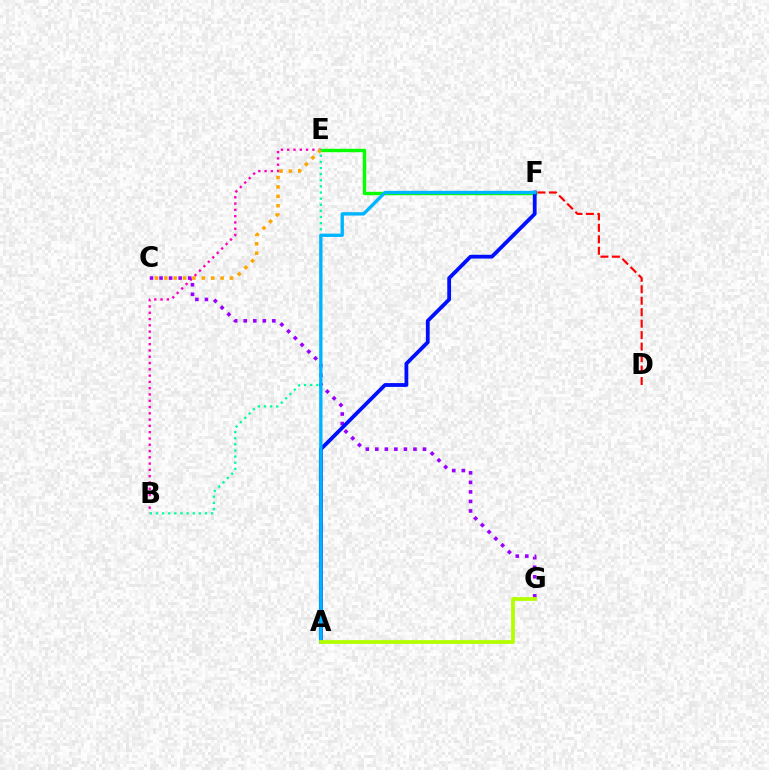{('E', 'F'): [{'color': '#08ff00', 'line_style': 'solid', 'thickness': 2.46}], ('B', 'E'): [{'color': '#ff00bd', 'line_style': 'dotted', 'thickness': 1.71}, {'color': '#00ff9d', 'line_style': 'dotted', 'thickness': 1.66}], ('C', 'G'): [{'color': '#9b00ff', 'line_style': 'dotted', 'thickness': 2.59}], ('C', 'E'): [{'color': '#ffa500', 'line_style': 'dotted', 'thickness': 2.55}], ('D', 'F'): [{'color': '#ff0000', 'line_style': 'dashed', 'thickness': 1.56}], ('A', 'F'): [{'color': '#0010ff', 'line_style': 'solid', 'thickness': 2.73}, {'color': '#00b5ff', 'line_style': 'solid', 'thickness': 2.41}], ('A', 'G'): [{'color': '#b3ff00', 'line_style': 'solid', 'thickness': 2.71}]}